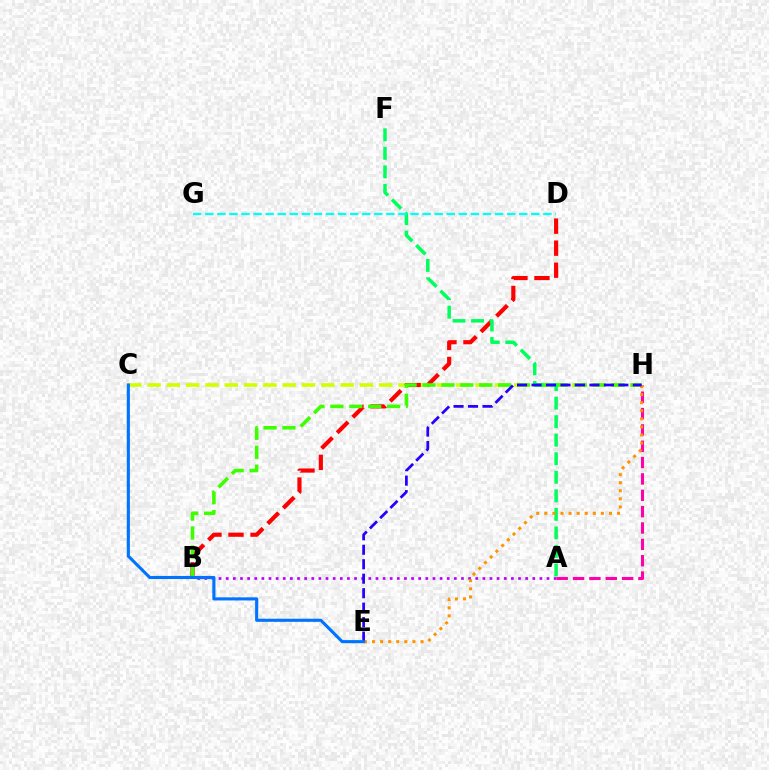{('A', 'H'): [{'color': '#ff00ac', 'line_style': 'dashed', 'thickness': 2.22}], ('C', 'H'): [{'color': '#d1ff00', 'line_style': 'dashed', 'thickness': 2.62}], ('B', 'D'): [{'color': '#ff0000', 'line_style': 'dashed', 'thickness': 2.99}], ('B', 'H'): [{'color': '#3dff00', 'line_style': 'dashed', 'thickness': 2.57}], ('A', 'F'): [{'color': '#00ff5c', 'line_style': 'dashed', 'thickness': 2.52}], ('A', 'B'): [{'color': '#b900ff', 'line_style': 'dotted', 'thickness': 1.94}], ('D', 'G'): [{'color': '#00fff6', 'line_style': 'dashed', 'thickness': 1.64}], ('E', 'H'): [{'color': '#ff9400', 'line_style': 'dotted', 'thickness': 2.2}, {'color': '#2500ff', 'line_style': 'dashed', 'thickness': 1.97}], ('C', 'E'): [{'color': '#0074ff', 'line_style': 'solid', 'thickness': 2.24}]}